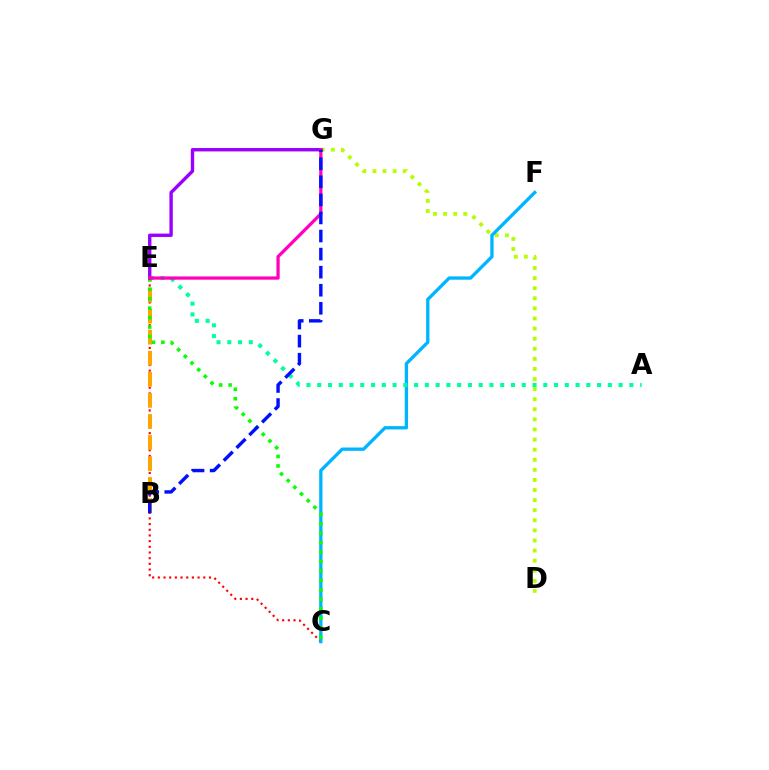{('C', 'E'): [{'color': '#ff0000', 'line_style': 'dotted', 'thickness': 1.54}, {'color': '#08ff00', 'line_style': 'dotted', 'thickness': 2.57}], ('B', 'E'): [{'color': '#ffa500', 'line_style': 'dashed', 'thickness': 2.86}], ('D', 'G'): [{'color': '#b3ff00', 'line_style': 'dotted', 'thickness': 2.74}], ('C', 'F'): [{'color': '#00b5ff', 'line_style': 'solid', 'thickness': 2.39}], ('A', 'E'): [{'color': '#00ff9d', 'line_style': 'dotted', 'thickness': 2.92}], ('E', 'G'): [{'color': '#9b00ff', 'line_style': 'solid', 'thickness': 2.44}, {'color': '#ff00bd', 'line_style': 'solid', 'thickness': 2.34}], ('B', 'G'): [{'color': '#0010ff', 'line_style': 'dashed', 'thickness': 2.45}]}